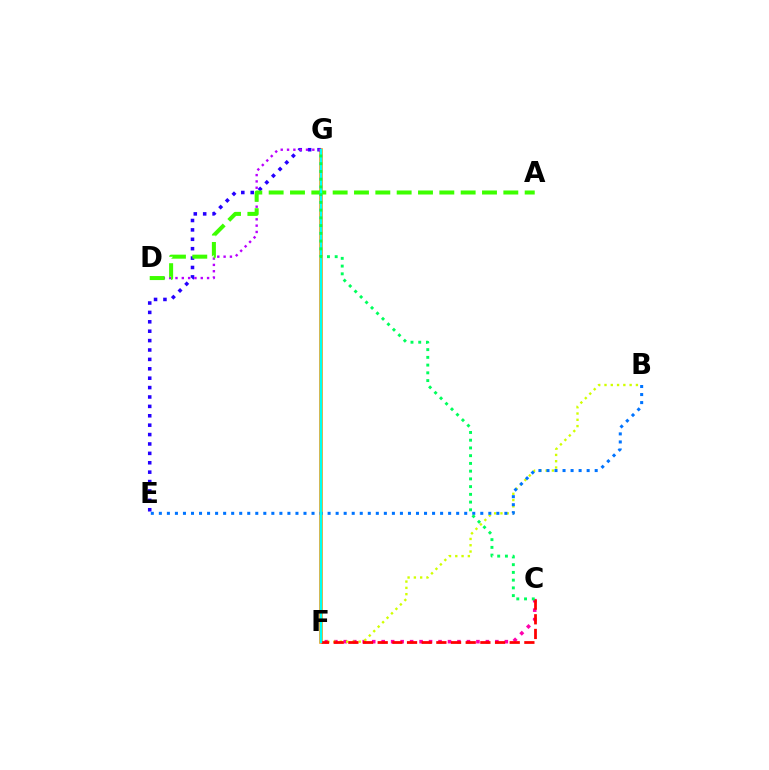{('F', 'G'): [{'color': '#ff9400', 'line_style': 'solid', 'thickness': 2.59}, {'color': '#00fff6', 'line_style': 'solid', 'thickness': 1.7}], ('C', 'F'): [{'color': '#ff00ac', 'line_style': 'dotted', 'thickness': 2.57}, {'color': '#ff0000', 'line_style': 'dashed', 'thickness': 1.99}], ('E', 'G'): [{'color': '#2500ff', 'line_style': 'dotted', 'thickness': 2.55}], ('B', 'F'): [{'color': '#d1ff00', 'line_style': 'dotted', 'thickness': 1.71}], ('D', 'G'): [{'color': '#b900ff', 'line_style': 'dotted', 'thickness': 1.72}], ('A', 'D'): [{'color': '#3dff00', 'line_style': 'dashed', 'thickness': 2.9}], ('B', 'E'): [{'color': '#0074ff', 'line_style': 'dotted', 'thickness': 2.18}], ('C', 'G'): [{'color': '#00ff5c', 'line_style': 'dotted', 'thickness': 2.1}]}